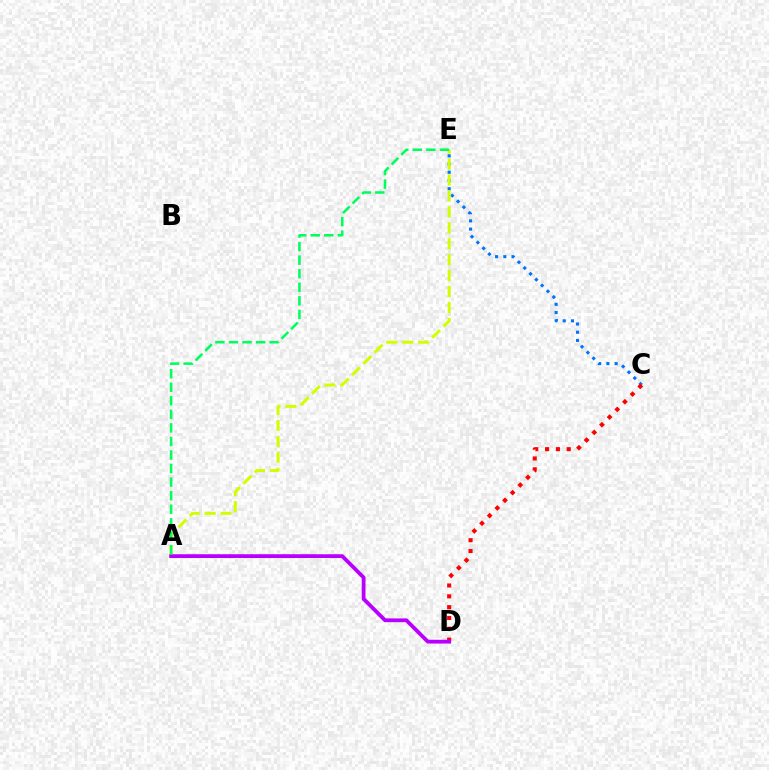{('C', 'E'): [{'color': '#0074ff', 'line_style': 'dotted', 'thickness': 2.23}], ('A', 'E'): [{'color': '#d1ff00', 'line_style': 'dashed', 'thickness': 2.16}, {'color': '#00ff5c', 'line_style': 'dashed', 'thickness': 1.84}], ('C', 'D'): [{'color': '#ff0000', 'line_style': 'dotted', 'thickness': 2.94}], ('A', 'D'): [{'color': '#b900ff', 'line_style': 'solid', 'thickness': 2.73}]}